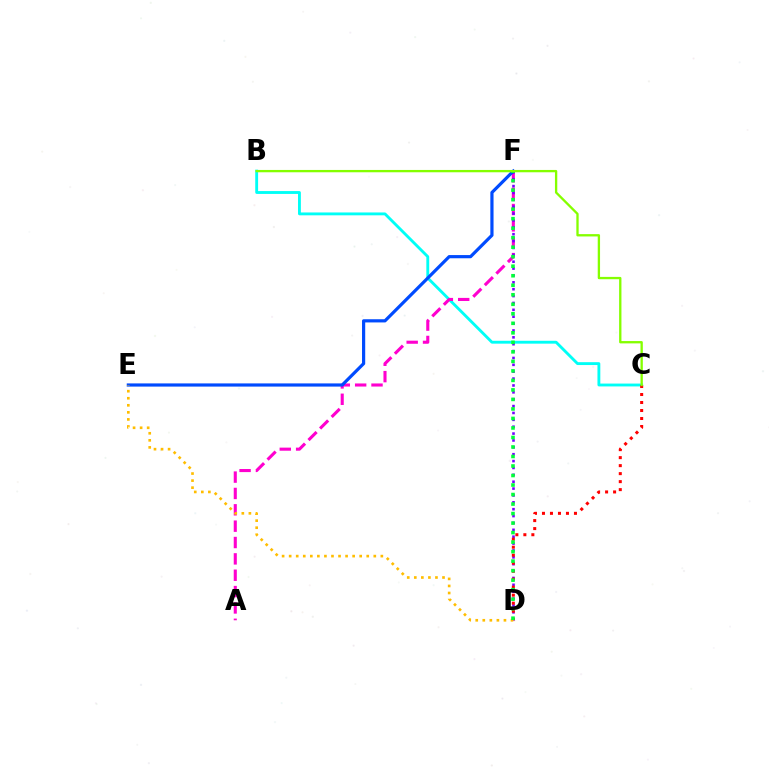{('B', 'C'): [{'color': '#00fff6', 'line_style': 'solid', 'thickness': 2.06}, {'color': '#84ff00', 'line_style': 'solid', 'thickness': 1.67}], ('A', 'F'): [{'color': '#ff00cf', 'line_style': 'dashed', 'thickness': 2.22}], ('D', 'F'): [{'color': '#7200ff', 'line_style': 'dotted', 'thickness': 1.87}, {'color': '#00ff39', 'line_style': 'dotted', 'thickness': 2.58}], ('E', 'F'): [{'color': '#004bff', 'line_style': 'solid', 'thickness': 2.3}], ('C', 'D'): [{'color': '#ff0000', 'line_style': 'dotted', 'thickness': 2.17}], ('D', 'E'): [{'color': '#ffbd00', 'line_style': 'dotted', 'thickness': 1.92}]}